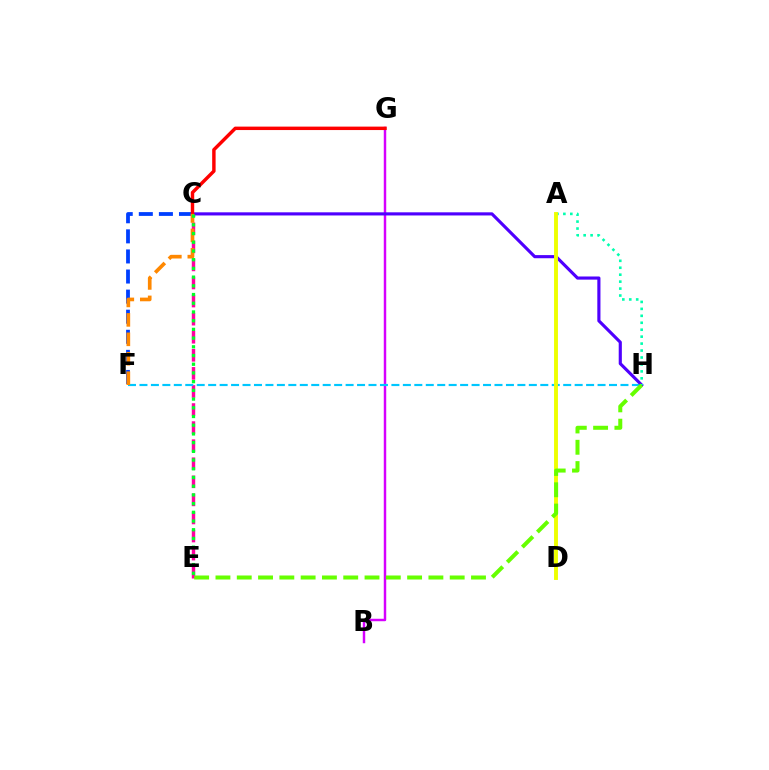{('C', 'E'): [{'color': '#ff00a0', 'line_style': 'dashed', 'thickness': 2.46}, {'color': '#00ff27', 'line_style': 'dotted', 'thickness': 2.37}], ('C', 'F'): [{'color': '#003fff', 'line_style': 'dashed', 'thickness': 2.73}, {'color': '#ff8800', 'line_style': 'dashed', 'thickness': 2.64}], ('B', 'G'): [{'color': '#d600ff', 'line_style': 'solid', 'thickness': 1.76}], ('F', 'H'): [{'color': '#00c7ff', 'line_style': 'dashed', 'thickness': 1.56}], ('C', 'H'): [{'color': '#4f00ff', 'line_style': 'solid', 'thickness': 2.26}], ('C', 'G'): [{'color': '#ff0000', 'line_style': 'solid', 'thickness': 2.47}], ('A', 'H'): [{'color': '#00ffaf', 'line_style': 'dotted', 'thickness': 1.89}], ('A', 'D'): [{'color': '#eeff00', 'line_style': 'solid', 'thickness': 2.8}], ('E', 'H'): [{'color': '#66ff00', 'line_style': 'dashed', 'thickness': 2.89}]}